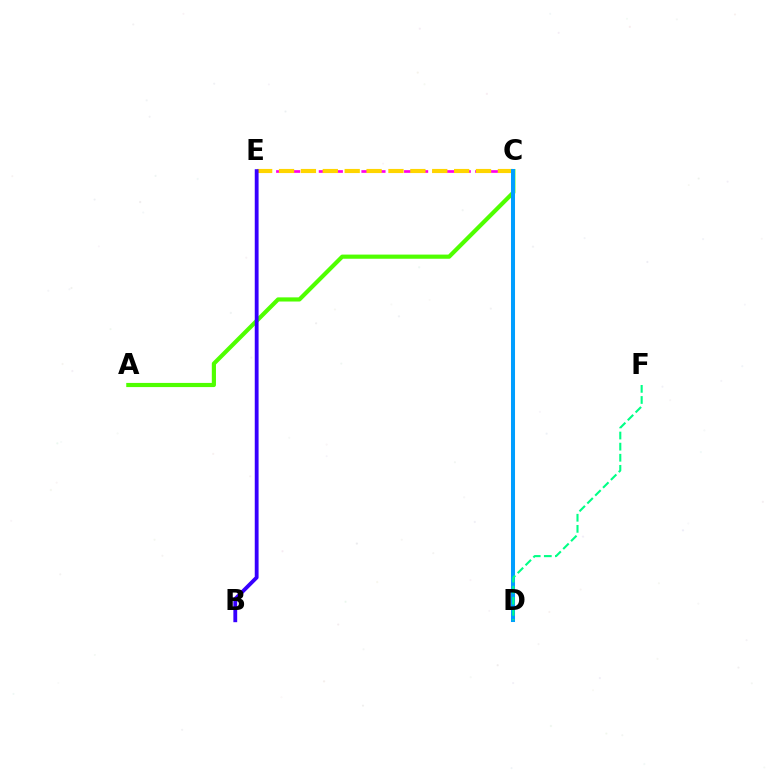{('A', 'C'): [{'color': '#4fff00', 'line_style': 'solid', 'thickness': 2.99}], ('C', 'D'): [{'color': '#ff0000', 'line_style': 'dotted', 'thickness': 1.71}, {'color': '#009eff', 'line_style': 'solid', 'thickness': 2.91}], ('C', 'E'): [{'color': '#ff00ed', 'line_style': 'dashed', 'thickness': 1.93}, {'color': '#ffd500', 'line_style': 'dashed', 'thickness': 2.97}], ('D', 'F'): [{'color': '#00ff86', 'line_style': 'dashed', 'thickness': 1.51}], ('B', 'E'): [{'color': '#3700ff', 'line_style': 'solid', 'thickness': 2.75}]}